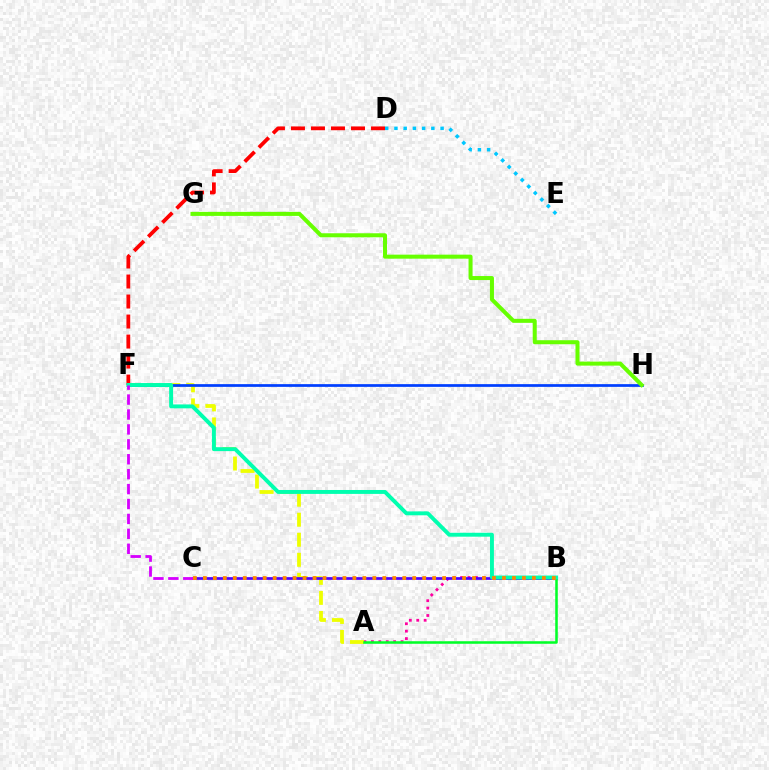{('D', 'F'): [{'color': '#ff0000', 'line_style': 'dashed', 'thickness': 2.72}], ('A', 'B'): [{'color': '#ff00a0', 'line_style': 'dotted', 'thickness': 2.01}, {'color': '#00ff27', 'line_style': 'solid', 'thickness': 1.83}], ('A', 'F'): [{'color': '#eeff00', 'line_style': 'dashed', 'thickness': 2.72}], ('D', 'E'): [{'color': '#00c7ff', 'line_style': 'dotted', 'thickness': 2.51}], ('B', 'C'): [{'color': '#4f00ff', 'line_style': 'solid', 'thickness': 1.95}, {'color': '#ff8800', 'line_style': 'dotted', 'thickness': 2.71}], ('F', 'H'): [{'color': '#003fff', 'line_style': 'solid', 'thickness': 1.96}], ('G', 'H'): [{'color': '#66ff00', 'line_style': 'solid', 'thickness': 2.9}], ('B', 'F'): [{'color': '#00ffaf', 'line_style': 'solid', 'thickness': 2.82}], ('C', 'F'): [{'color': '#d600ff', 'line_style': 'dashed', 'thickness': 2.03}]}